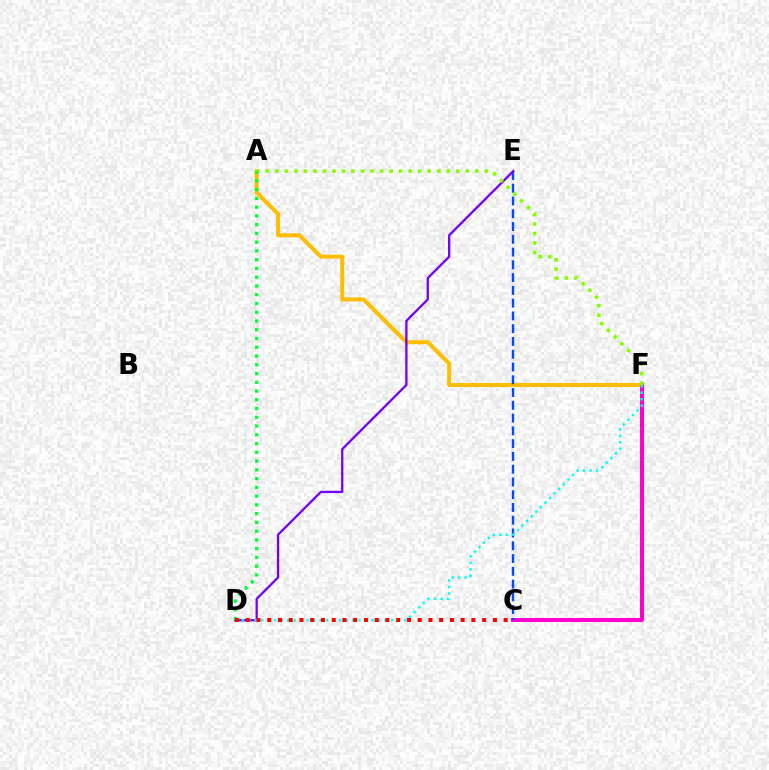{('A', 'F'): [{'color': '#ffbd00', 'line_style': 'solid', 'thickness': 2.91}, {'color': '#84ff00', 'line_style': 'dotted', 'thickness': 2.59}], ('C', 'F'): [{'color': '#ff00cf', 'line_style': 'solid', 'thickness': 2.89}], ('C', 'E'): [{'color': '#004bff', 'line_style': 'dashed', 'thickness': 1.73}], ('D', 'E'): [{'color': '#7200ff', 'line_style': 'solid', 'thickness': 1.65}], ('D', 'F'): [{'color': '#00fff6', 'line_style': 'dotted', 'thickness': 1.76}], ('A', 'D'): [{'color': '#00ff39', 'line_style': 'dotted', 'thickness': 2.38}], ('C', 'D'): [{'color': '#ff0000', 'line_style': 'dotted', 'thickness': 2.92}]}